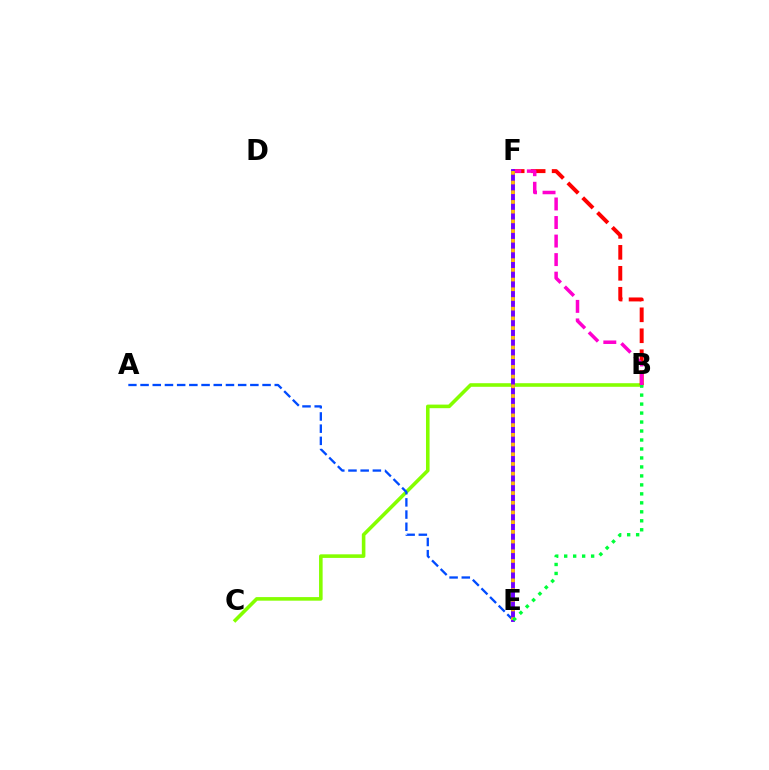{('B', 'C'): [{'color': '#84ff00', 'line_style': 'solid', 'thickness': 2.58}], ('B', 'F'): [{'color': '#ff0000', 'line_style': 'dashed', 'thickness': 2.85}, {'color': '#ff00cf', 'line_style': 'dashed', 'thickness': 2.52}], ('E', 'F'): [{'color': '#00fff6', 'line_style': 'dashed', 'thickness': 2.52}, {'color': '#7200ff', 'line_style': 'solid', 'thickness': 2.79}, {'color': '#ffbd00', 'line_style': 'dotted', 'thickness': 2.64}], ('A', 'E'): [{'color': '#004bff', 'line_style': 'dashed', 'thickness': 1.66}], ('B', 'E'): [{'color': '#00ff39', 'line_style': 'dotted', 'thickness': 2.44}]}